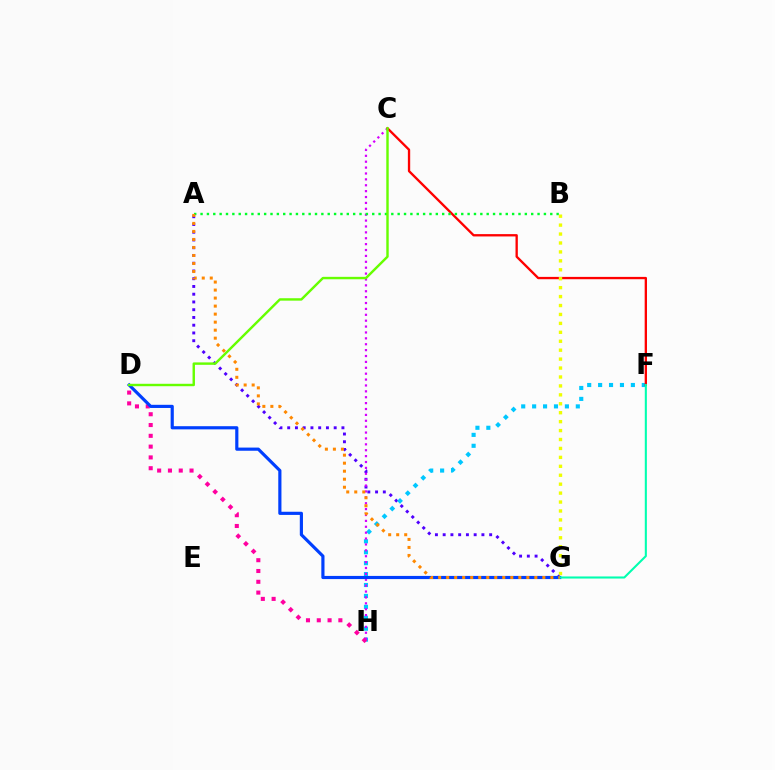{('A', 'G'): [{'color': '#4f00ff', 'line_style': 'dotted', 'thickness': 2.11}, {'color': '#ff8800', 'line_style': 'dotted', 'thickness': 2.18}], ('F', 'H'): [{'color': '#00c7ff', 'line_style': 'dotted', 'thickness': 2.97}], ('D', 'H'): [{'color': '#ff00a0', 'line_style': 'dotted', 'thickness': 2.93}], ('C', 'H'): [{'color': '#d600ff', 'line_style': 'dotted', 'thickness': 1.6}], ('D', 'G'): [{'color': '#003fff', 'line_style': 'solid', 'thickness': 2.28}], ('C', 'F'): [{'color': '#ff0000', 'line_style': 'solid', 'thickness': 1.68}], ('B', 'G'): [{'color': '#eeff00', 'line_style': 'dotted', 'thickness': 2.43}], ('A', 'B'): [{'color': '#00ff27', 'line_style': 'dotted', 'thickness': 1.73}], ('F', 'G'): [{'color': '#00ffaf', 'line_style': 'solid', 'thickness': 1.5}], ('C', 'D'): [{'color': '#66ff00', 'line_style': 'solid', 'thickness': 1.74}]}